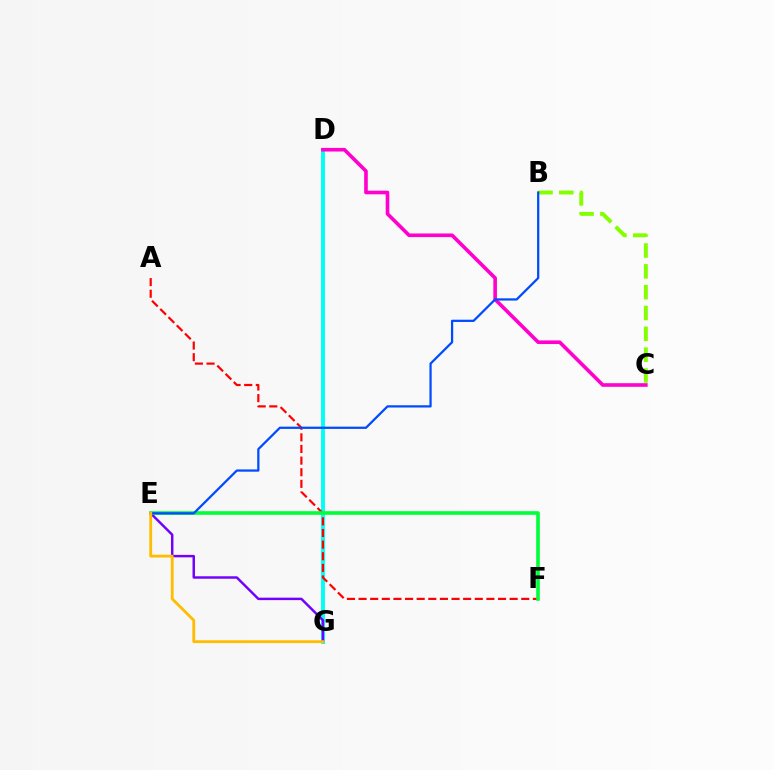{('D', 'G'): [{'color': '#00fff6', 'line_style': 'solid', 'thickness': 2.82}], ('B', 'C'): [{'color': '#84ff00', 'line_style': 'dashed', 'thickness': 2.83}], ('A', 'F'): [{'color': '#ff0000', 'line_style': 'dashed', 'thickness': 1.58}], ('E', 'G'): [{'color': '#7200ff', 'line_style': 'solid', 'thickness': 1.77}, {'color': '#ffbd00', 'line_style': 'solid', 'thickness': 2.03}], ('E', 'F'): [{'color': '#00ff39', 'line_style': 'solid', 'thickness': 2.61}], ('C', 'D'): [{'color': '#ff00cf', 'line_style': 'solid', 'thickness': 2.61}], ('B', 'E'): [{'color': '#004bff', 'line_style': 'solid', 'thickness': 1.62}]}